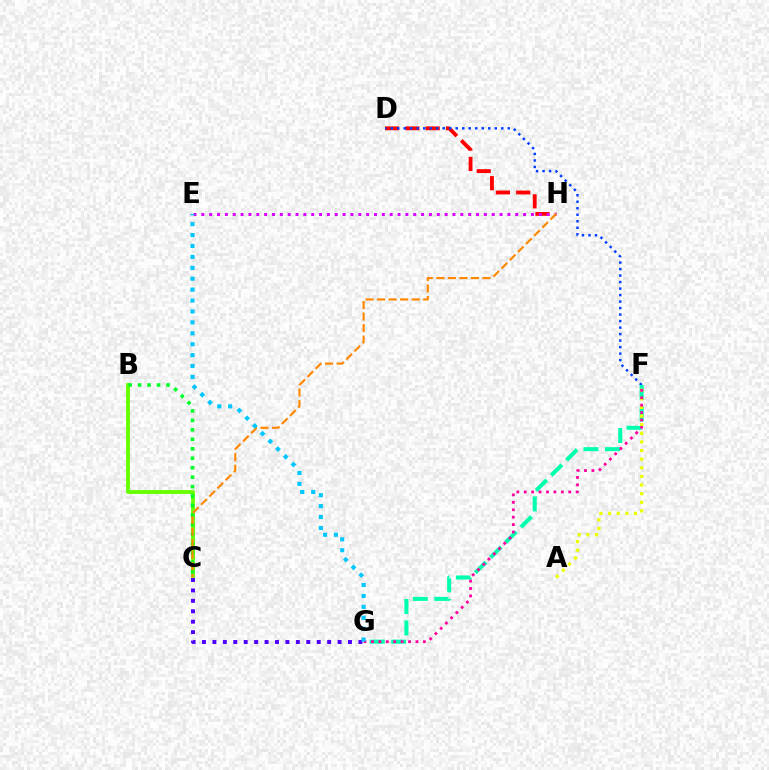{('D', 'H'): [{'color': '#ff0000', 'line_style': 'dashed', 'thickness': 2.76}], ('B', 'C'): [{'color': '#66ff00', 'line_style': 'solid', 'thickness': 2.77}, {'color': '#00ff27', 'line_style': 'dotted', 'thickness': 2.57}], ('E', 'H'): [{'color': '#d600ff', 'line_style': 'dotted', 'thickness': 2.13}], ('D', 'F'): [{'color': '#003fff', 'line_style': 'dotted', 'thickness': 1.77}], ('F', 'G'): [{'color': '#00ffaf', 'line_style': 'dashed', 'thickness': 2.92}, {'color': '#ff00a0', 'line_style': 'dotted', 'thickness': 2.02}], ('C', 'H'): [{'color': '#ff8800', 'line_style': 'dashed', 'thickness': 1.57}], ('C', 'G'): [{'color': '#4f00ff', 'line_style': 'dotted', 'thickness': 2.83}], ('A', 'F'): [{'color': '#eeff00', 'line_style': 'dotted', 'thickness': 2.34}], ('E', 'G'): [{'color': '#00c7ff', 'line_style': 'dotted', 'thickness': 2.97}]}